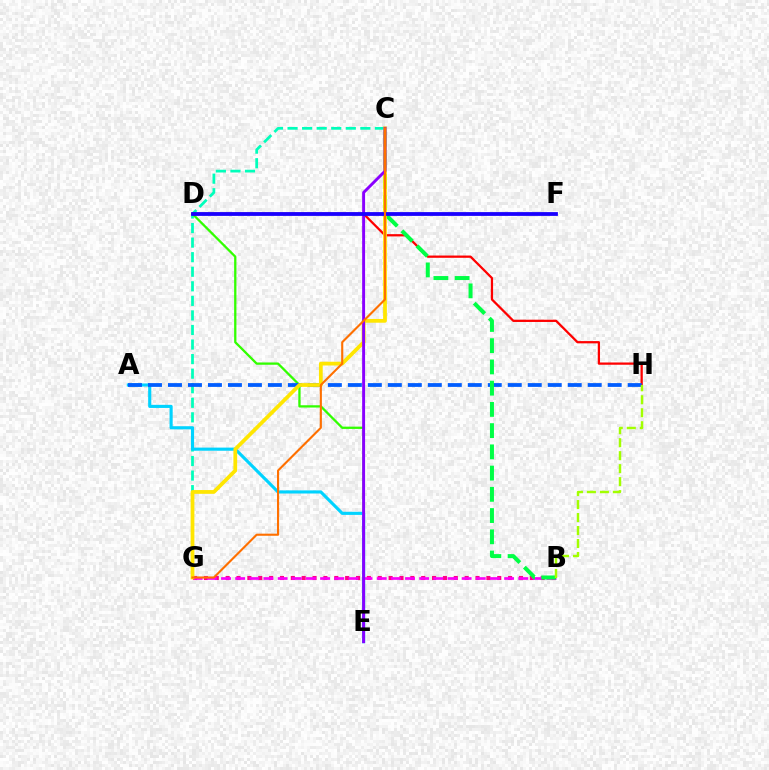{('B', 'G'): [{'color': '#ff0088', 'line_style': 'dotted', 'thickness': 2.95}, {'color': '#fa00f9', 'line_style': 'dashed', 'thickness': 1.92}], ('C', 'G'): [{'color': '#00ffbb', 'line_style': 'dashed', 'thickness': 1.98}, {'color': '#ffe600', 'line_style': 'solid', 'thickness': 2.71}, {'color': '#ff7000', 'line_style': 'solid', 'thickness': 1.52}], ('D', 'E'): [{'color': '#31ff00', 'line_style': 'solid', 'thickness': 1.65}], ('D', 'H'): [{'color': '#ff0000', 'line_style': 'solid', 'thickness': 1.63}], ('A', 'E'): [{'color': '#00d3ff', 'line_style': 'solid', 'thickness': 2.25}], ('A', 'H'): [{'color': '#005dff', 'line_style': 'dashed', 'thickness': 2.72}], ('B', 'C'): [{'color': '#00ff45', 'line_style': 'dashed', 'thickness': 2.88}], ('B', 'H'): [{'color': '#a2ff00', 'line_style': 'dashed', 'thickness': 1.76}], ('C', 'E'): [{'color': '#8a00ff', 'line_style': 'solid', 'thickness': 2.11}], ('D', 'F'): [{'color': '#1900ff', 'line_style': 'solid', 'thickness': 2.73}]}